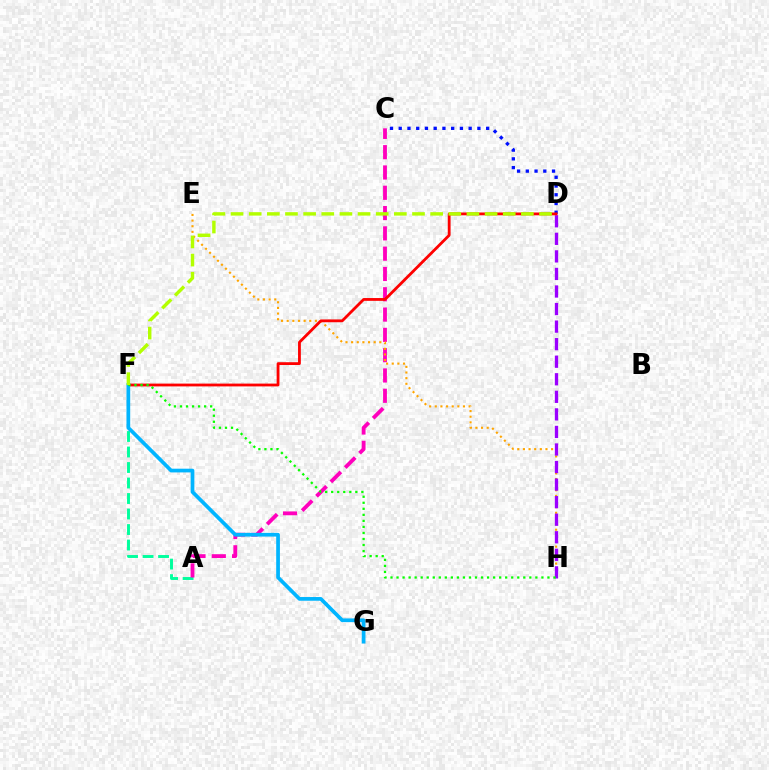{('A', 'F'): [{'color': '#00ff9d', 'line_style': 'dashed', 'thickness': 2.11}], ('C', 'D'): [{'color': '#0010ff', 'line_style': 'dotted', 'thickness': 2.37}], ('A', 'C'): [{'color': '#ff00bd', 'line_style': 'dashed', 'thickness': 2.76}], ('E', 'H'): [{'color': '#ffa500', 'line_style': 'dotted', 'thickness': 1.53}], ('D', 'H'): [{'color': '#9b00ff', 'line_style': 'dashed', 'thickness': 2.38}], ('D', 'F'): [{'color': '#ff0000', 'line_style': 'solid', 'thickness': 2.02}, {'color': '#b3ff00', 'line_style': 'dashed', 'thickness': 2.47}], ('F', 'G'): [{'color': '#00b5ff', 'line_style': 'solid', 'thickness': 2.68}], ('F', 'H'): [{'color': '#08ff00', 'line_style': 'dotted', 'thickness': 1.64}]}